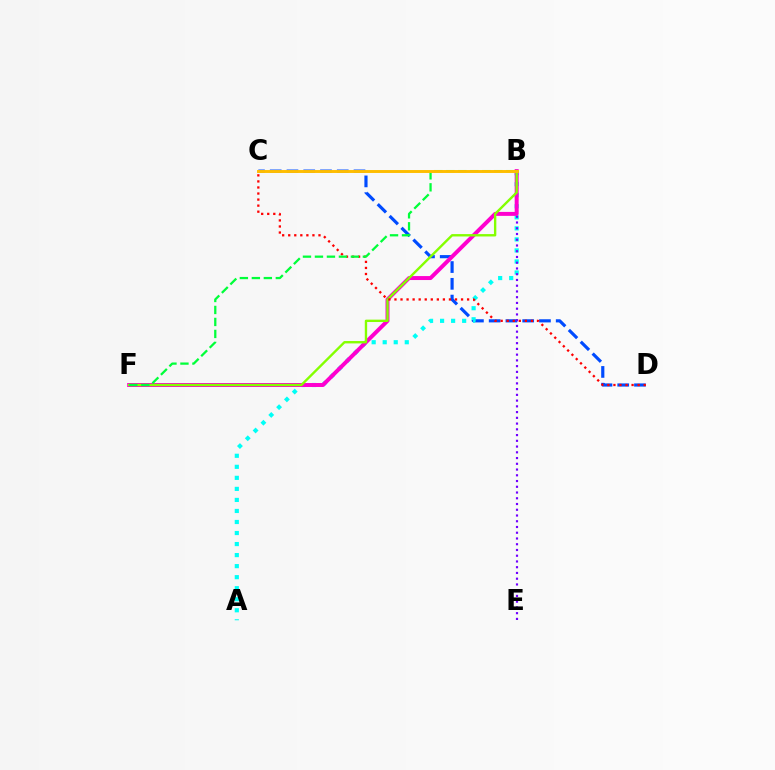{('C', 'D'): [{'color': '#004bff', 'line_style': 'dashed', 'thickness': 2.28}, {'color': '#ff0000', 'line_style': 'dotted', 'thickness': 1.64}], ('A', 'B'): [{'color': '#00fff6', 'line_style': 'dotted', 'thickness': 3.0}], ('B', 'E'): [{'color': '#7200ff', 'line_style': 'dotted', 'thickness': 1.56}], ('B', 'F'): [{'color': '#ff00cf', 'line_style': 'solid', 'thickness': 2.86}, {'color': '#84ff00', 'line_style': 'solid', 'thickness': 1.71}, {'color': '#00ff39', 'line_style': 'dashed', 'thickness': 1.63}], ('B', 'C'): [{'color': '#ffbd00', 'line_style': 'solid', 'thickness': 2.11}]}